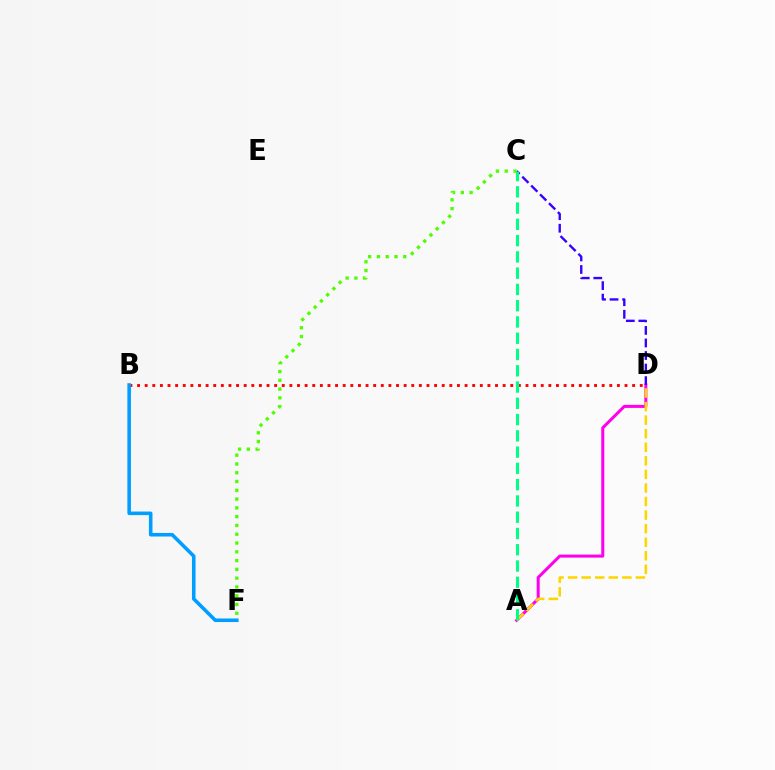{('A', 'D'): [{'color': '#ff00ed', 'line_style': 'solid', 'thickness': 2.18}, {'color': '#ffd500', 'line_style': 'dashed', 'thickness': 1.84}], ('B', 'D'): [{'color': '#ff0000', 'line_style': 'dotted', 'thickness': 2.07}], ('C', 'D'): [{'color': '#3700ff', 'line_style': 'dashed', 'thickness': 1.71}], ('B', 'F'): [{'color': '#009eff', 'line_style': 'solid', 'thickness': 2.57}], ('A', 'C'): [{'color': '#00ff86', 'line_style': 'dashed', 'thickness': 2.21}], ('C', 'F'): [{'color': '#4fff00', 'line_style': 'dotted', 'thickness': 2.39}]}